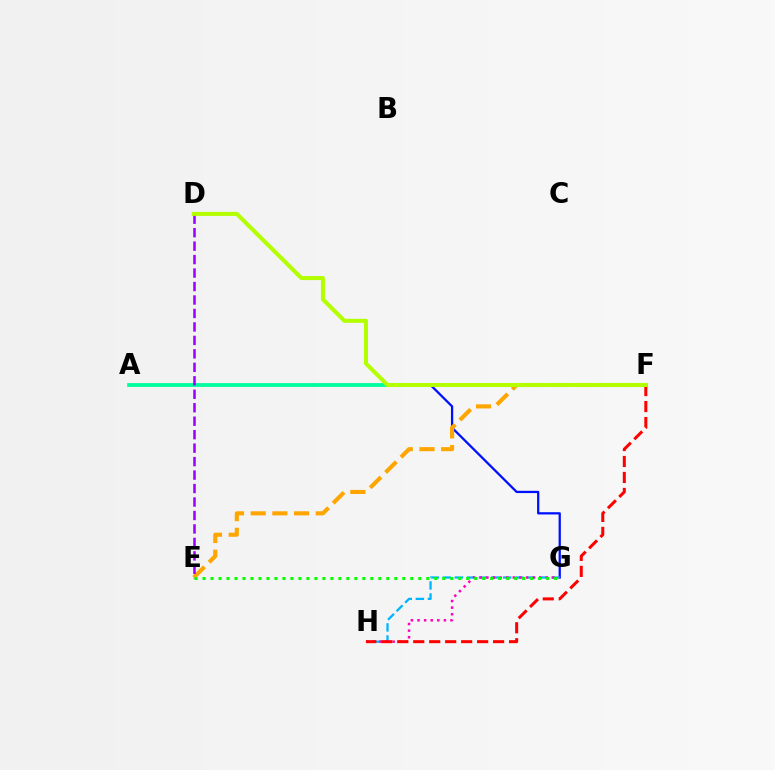{('A', 'G'): [{'color': '#0010ff', 'line_style': 'solid', 'thickness': 1.63}], ('A', 'F'): [{'color': '#00ff9d', 'line_style': 'solid', 'thickness': 2.7}], ('G', 'H'): [{'color': '#00b5ff', 'line_style': 'dashed', 'thickness': 1.64}, {'color': '#ff00bd', 'line_style': 'dotted', 'thickness': 1.79}], ('E', 'F'): [{'color': '#ffa500', 'line_style': 'dashed', 'thickness': 2.95}], ('F', 'H'): [{'color': '#ff0000', 'line_style': 'dashed', 'thickness': 2.17}], ('D', 'E'): [{'color': '#9b00ff', 'line_style': 'dashed', 'thickness': 1.83}], ('E', 'G'): [{'color': '#08ff00', 'line_style': 'dotted', 'thickness': 2.17}], ('D', 'F'): [{'color': '#b3ff00', 'line_style': 'solid', 'thickness': 2.9}]}